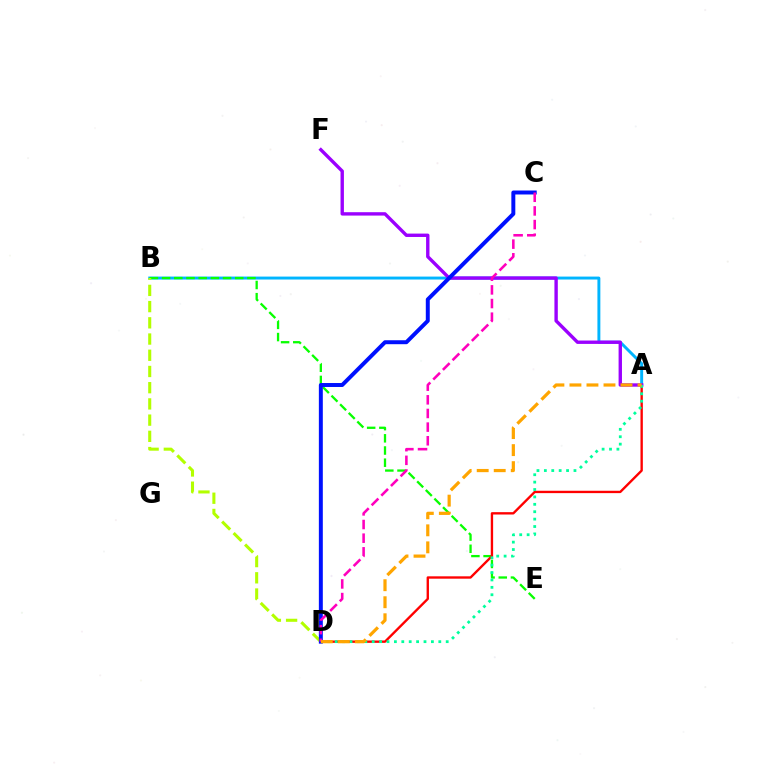{('A', 'B'): [{'color': '#00b5ff', 'line_style': 'solid', 'thickness': 2.11}], ('B', 'E'): [{'color': '#08ff00', 'line_style': 'dashed', 'thickness': 1.66}], ('A', 'D'): [{'color': '#ff0000', 'line_style': 'solid', 'thickness': 1.7}, {'color': '#00ff9d', 'line_style': 'dotted', 'thickness': 2.01}, {'color': '#ffa500', 'line_style': 'dashed', 'thickness': 2.31}], ('B', 'D'): [{'color': '#b3ff00', 'line_style': 'dashed', 'thickness': 2.2}], ('A', 'F'): [{'color': '#9b00ff', 'line_style': 'solid', 'thickness': 2.43}], ('C', 'D'): [{'color': '#0010ff', 'line_style': 'solid', 'thickness': 2.85}, {'color': '#ff00bd', 'line_style': 'dashed', 'thickness': 1.85}]}